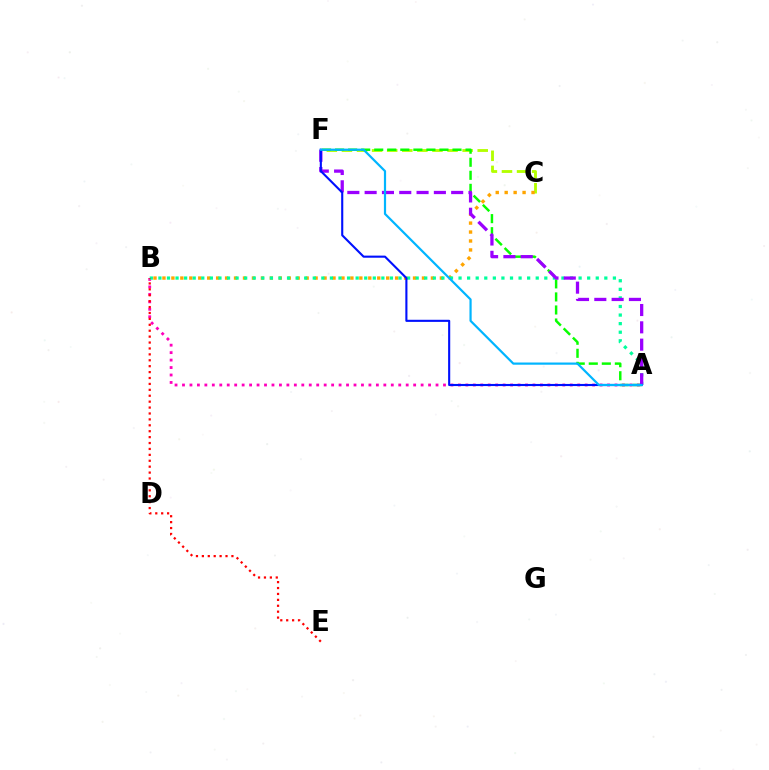{('A', 'B'): [{'color': '#ff00bd', 'line_style': 'dotted', 'thickness': 2.03}, {'color': '#00ff9d', 'line_style': 'dotted', 'thickness': 2.33}], ('C', 'F'): [{'color': '#b3ff00', 'line_style': 'dashed', 'thickness': 2.05}], ('B', 'C'): [{'color': '#ffa500', 'line_style': 'dotted', 'thickness': 2.43}], ('A', 'F'): [{'color': '#08ff00', 'line_style': 'dashed', 'thickness': 1.77}, {'color': '#9b00ff', 'line_style': 'dashed', 'thickness': 2.35}, {'color': '#0010ff', 'line_style': 'solid', 'thickness': 1.52}, {'color': '#00b5ff', 'line_style': 'solid', 'thickness': 1.58}], ('B', 'E'): [{'color': '#ff0000', 'line_style': 'dotted', 'thickness': 1.61}]}